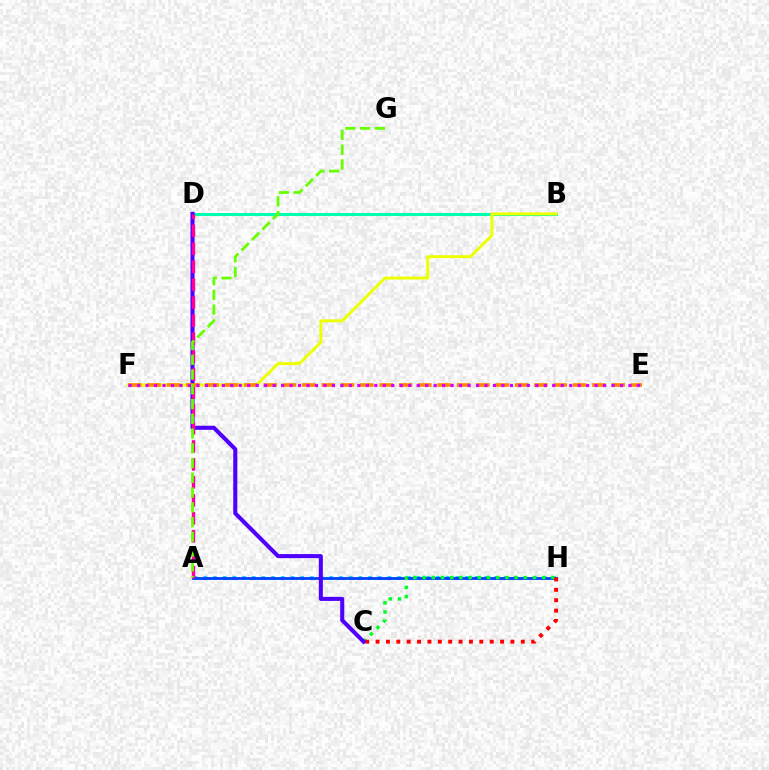{('A', 'H'): [{'color': '#00c7ff', 'line_style': 'dotted', 'thickness': 2.63}, {'color': '#003fff', 'line_style': 'solid', 'thickness': 2.0}], ('B', 'D'): [{'color': '#00ffaf', 'line_style': 'solid', 'thickness': 2.2}], ('C', 'H'): [{'color': '#00ff27', 'line_style': 'dotted', 'thickness': 2.5}, {'color': '#ff0000', 'line_style': 'dotted', 'thickness': 2.82}], ('B', 'F'): [{'color': '#eeff00', 'line_style': 'solid', 'thickness': 2.12}], ('C', 'D'): [{'color': '#4f00ff', 'line_style': 'solid', 'thickness': 2.93}], ('A', 'D'): [{'color': '#ff00a0', 'line_style': 'dashed', 'thickness': 2.44}], ('E', 'F'): [{'color': '#ff8800', 'line_style': 'dashed', 'thickness': 2.63}, {'color': '#d600ff', 'line_style': 'dotted', 'thickness': 2.3}], ('A', 'G'): [{'color': '#66ff00', 'line_style': 'dashed', 'thickness': 2.0}]}